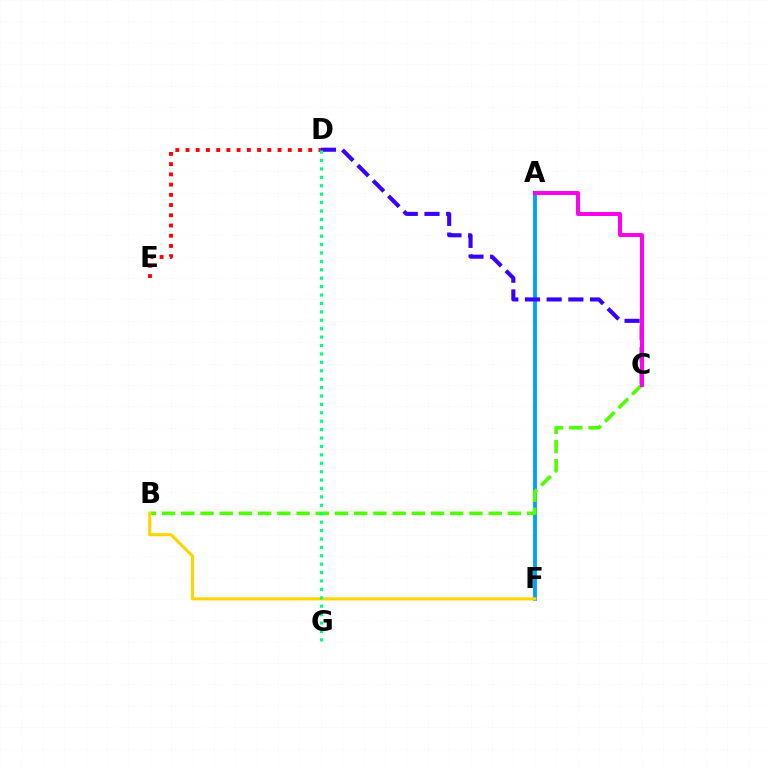{('A', 'F'): [{'color': '#009eff', 'line_style': 'solid', 'thickness': 2.76}], ('D', 'E'): [{'color': '#ff0000', 'line_style': 'dotted', 'thickness': 2.78}], ('B', 'C'): [{'color': '#4fff00', 'line_style': 'dashed', 'thickness': 2.61}], ('B', 'F'): [{'color': '#ffd500', 'line_style': 'solid', 'thickness': 2.24}], ('C', 'D'): [{'color': '#3700ff', 'line_style': 'dashed', 'thickness': 2.95}], ('D', 'G'): [{'color': '#00ff86', 'line_style': 'dotted', 'thickness': 2.29}], ('A', 'C'): [{'color': '#ff00ed', 'line_style': 'solid', 'thickness': 2.86}]}